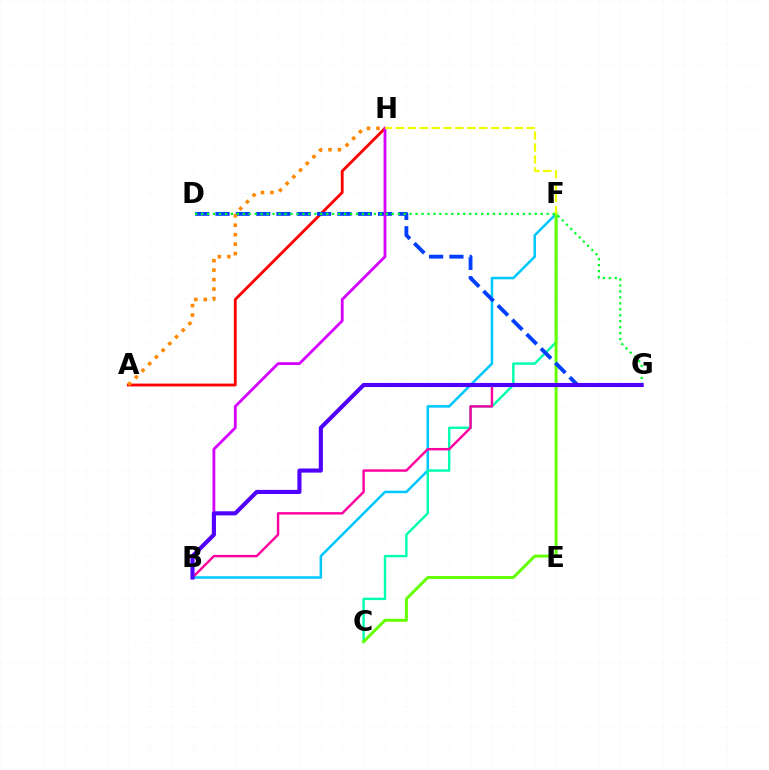{('B', 'F'): [{'color': '#00c7ff', 'line_style': 'solid', 'thickness': 1.82}], ('C', 'F'): [{'color': '#00ffaf', 'line_style': 'solid', 'thickness': 1.74}, {'color': '#66ff00', 'line_style': 'solid', 'thickness': 2.16}], ('B', 'G'): [{'color': '#ff00a0', 'line_style': 'solid', 'thickness': 1.74}, {'color': '#4f00ff', 'line_style': 'solid', 'thickness': 2.96}], ('A', 'H'): [{'color': '#ff0000', 'line_style': 'solid', 'thickness': 2.04}, {'color': '#ff8800', 'line_style': 'dotted', 'thickness': 2.57}], ('D', 'G'): [{'color': '#003fff', 'line_style': 'dashed', 'thickness': 2.76}, {'color': '#00ff27', 'line_style': 'dotted', 'thickness': 1.62}], ('B', 'H'): [{'color': '#d600ff', 'line_style': 'solid', 'thickness': 2.02}], ('F', 'H'): [{'color': '#eeff00', 'line_style': 'dashed', 'thickness': 1.62}]}